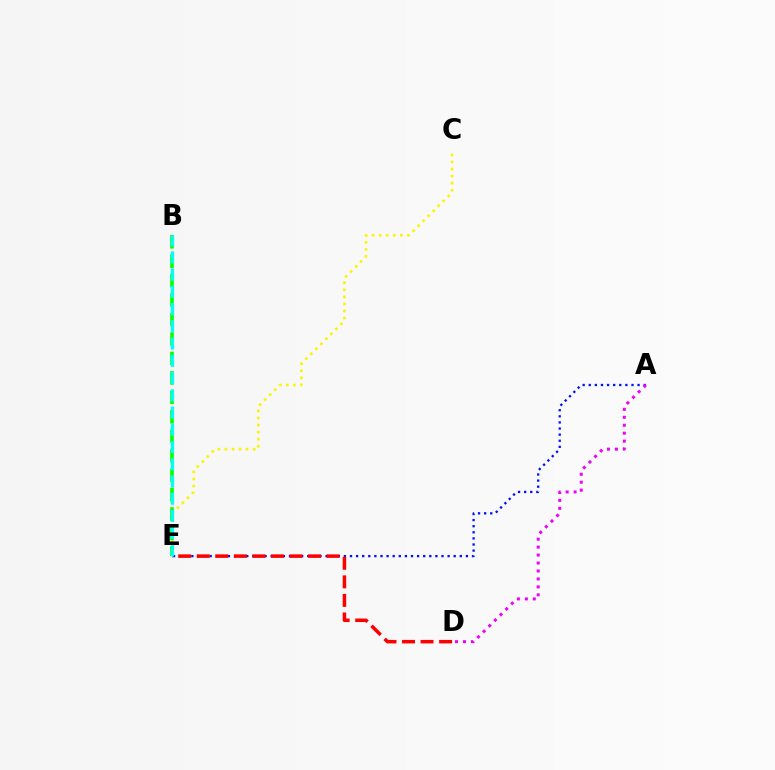{('A', 'E'): [{'color': '#0010ff', 'line_style': 'dotted', 'thickness': 1.66}], ('D', 'E'): [{'color': '#ff0000', 'line_style': 'dashed', 'thickness': 2.52}], ('A', 'D'): [{'color': '#ee00ff', 'line_style': 'dotted', 'thickness': 2.16}], ('C', 'E'): [{'color': '#fcf500', 'line_style': 'dotted', 'thickness': 1.92}], ('B', 'E'): [{'color': '#08ff00', 'line_style': 'dashed', 'thickness': 2.64}, {'color': '#00fff6', 'line_style': 'dashed', 'thickness': 2.34}]}